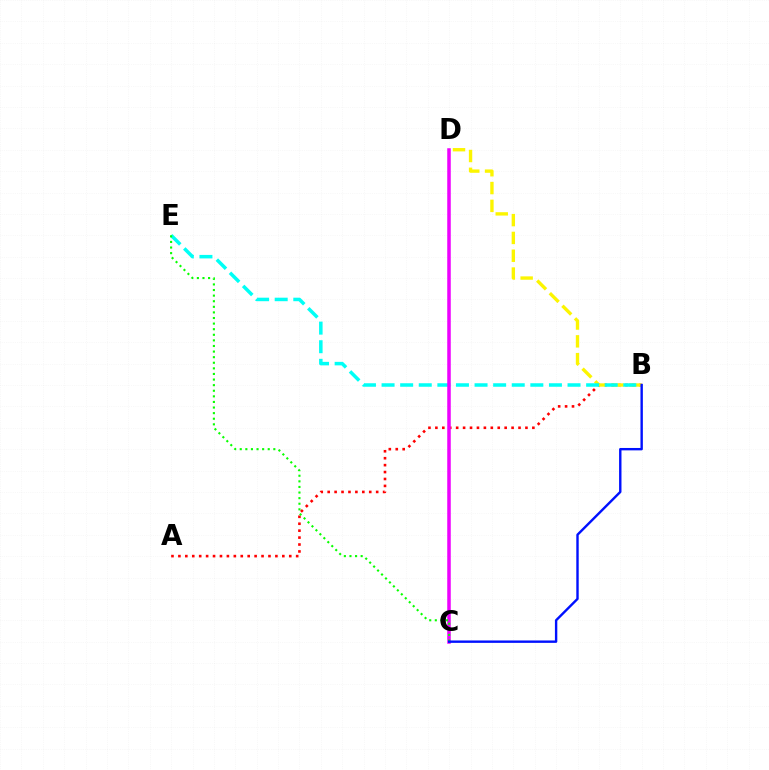{('A', 'B'): [{'color': '#ff0000', 'line_style': 'dotted', 'thickness': 1.88}], ('B', 'D'): [{'color': '#fcf500', 'line_style': 'dashed', 'thickness': 2.42}], ('B', 'E'): [{'color': '#00fff6', 'line_style': 'dashed', 'thickness': 2.53}], ('C', 'D'): [{'color': '#ee00ff', 'line_style': 'solid', 'thickness': 2.53}], ('C', 'E'): [{'color': '#08ff00', 'line_style': 'dotted', 'thickness': 1.52}], ('B', 'C'): [{'color': '#0010ff', 'line_style': 'solid', 'thickness': 1.72}]}